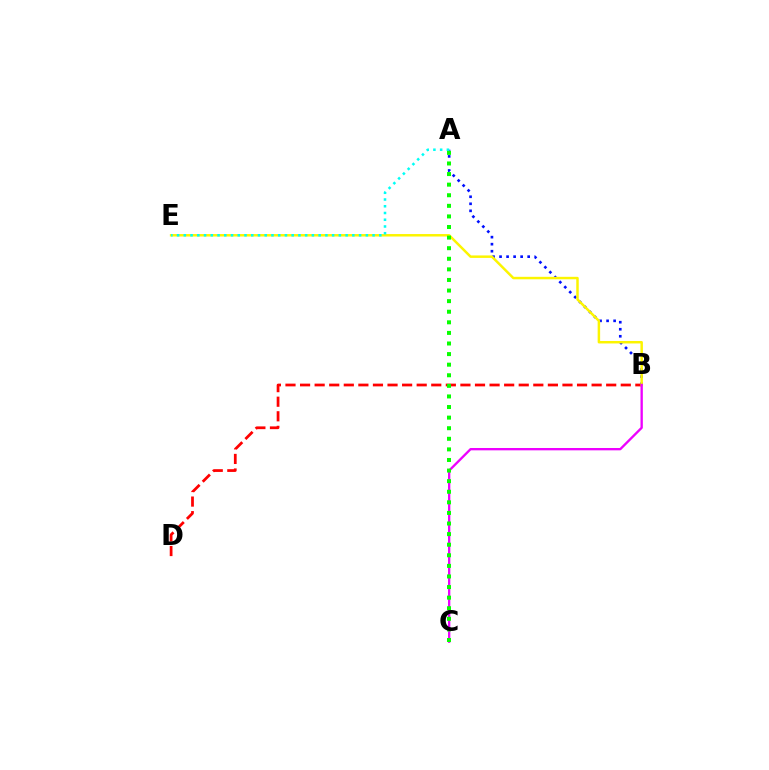{('A', 'B'): [{'color': '#0010ff', 'line_style': 'dotted', 'thickness': 1.91}], ('B', 'D'): [{'color': '#ff0000', 'line_style': 'dashed', 'thickness': 1.98}], ('B', 'E'): [{'color': '#fcf500', 'line_style': 'solid', 'thickness': 1.78}], ('B', 'C'): [{'color': '#ee00ff', 'line_style': 'solid', 'thickness': 1.69}], ('A', 'E'): [{'color': '#00fff6', 'line_style': 'dotted', 'thickness': 1.83}], ('A', 'C'): [{'color': '#08ff00', 'line_style': 'dotted', 'thickness': 2.88}]}